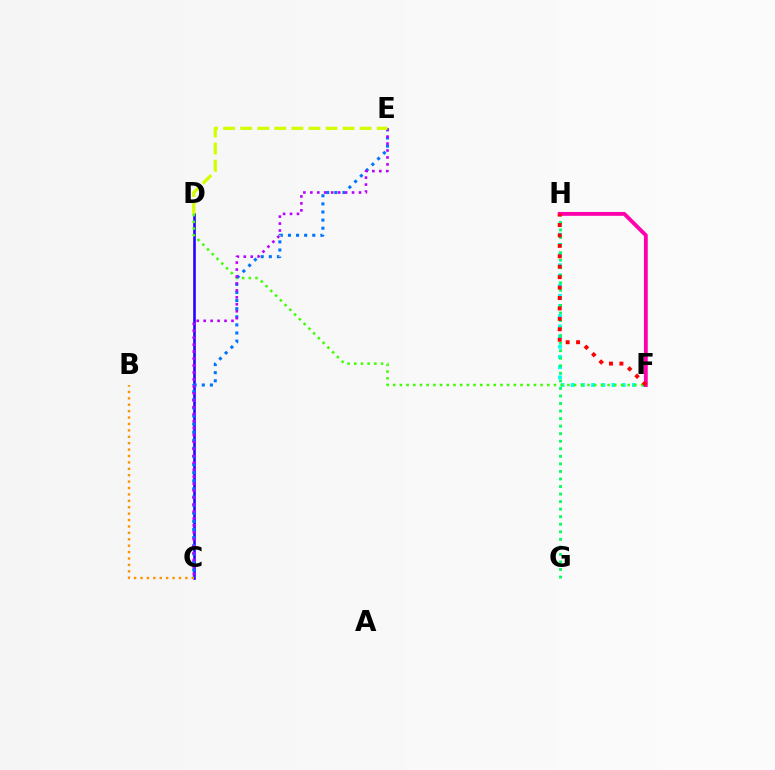{('F', 'H'): [{'color': '#00fff6', 'line_style': 'dotted', 'thickness': 2.77}, {'color': '#ff00ac', 'line_style': 'solid', 'thickness': 2.77}, {'color': '#ff0000', 'line_style': 'dotted', 'thickness': 2.83}], ('G', 'H'): [{'color': '#00ff5c', 'line_style': 'dotted', 'thickness': 2.05}], ('C', 'D'): [{'color': '#2500ff', 'line_style': 'solid', 'thickness': 1.87}], ('D', 'F'): [{'color': '#3dff00', 'line_style': 'dotted', 'thickness': 1.82}], ('C', 'E'): [{'color': '#0074ff', 'line_style': 'dotted', 'thickness': 2.2}, {'color': '#b900ff', 'line_style': 'dotted', 'thickness': 1.89}], ('B', 'C'): [{'color': '#ff9400', 'line_style': 'dotted', 'thickness': 1.74}], ('D', 'E'): [{'color': '#d1ff00', 'line_style': 'dashed', 'thickness': 2.32}]}